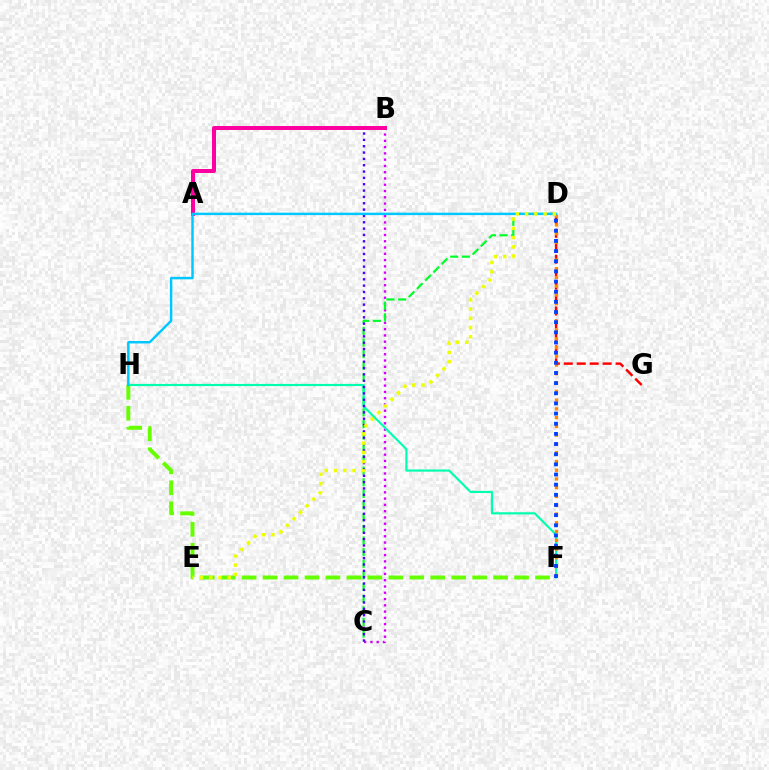{('B', 'C'): [{'color': '#d600ff', 'line_style': 'dotted', 'thickness': 1.71}, {'color': '#4f00ff', 'line_style': 'dotted', 'thickness': 1.72}], ('D', 'G'): [{'color': '#ff0000', 'line_style': 'dashed', 'thickness': 1.76}], ('C', 'D'): [{'color': '#00ff27', 'line_style': 'dashed', 'thickness': 1.58}], ('F', 'H'): [{'color': '#00ffaf', 'line_style': 'solid', 'thickness': 1.55}, {'color': '#66ff00', 'line_style': 'dashed', 'thickness': 2.85}], ('D', 'F'): [{'color': '#ff8800', 'line_style': 'dotted', 'thickness': 2.38}, {'color': '#003fff', 'line_style': 'dotted', 'thickness': 2.76}], ('A', 'B'): [{'color': '#ff00a0', 'line_style': 'solid', 'thickness': 2.87}], ('D', 'H'): [{'color': '#00c7ff', 'line_style': 'solid', 'thickness': 1.77}], ('D', 'E'): [{'color': '#eeff00', 'line_style': 'dotted', 'thickness': 2.51}]}